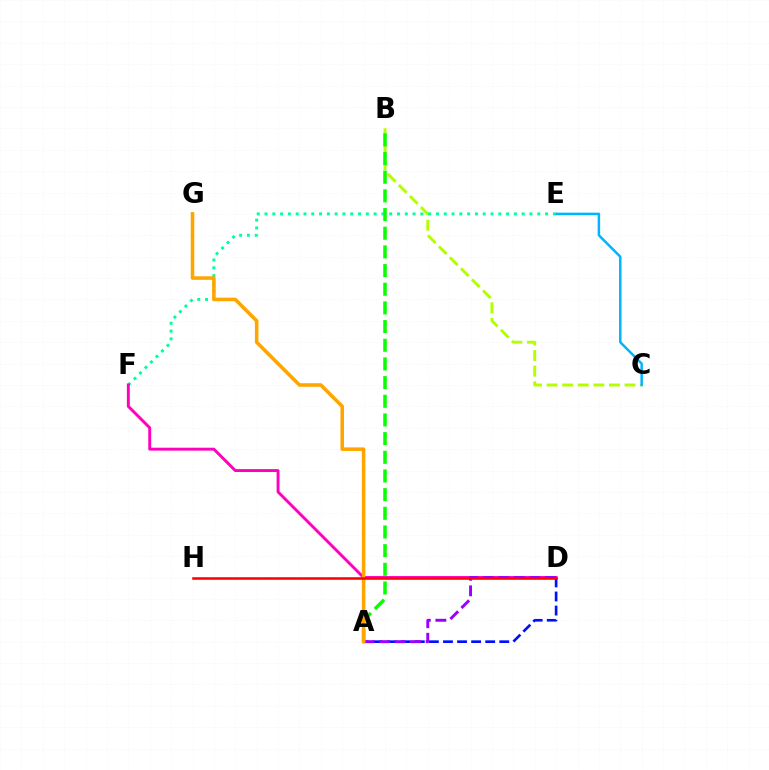{('B', 'C'): [{'color': '#b3ff00', 'line_style': 'dashed', 'thickness': 2.12}], ('A', 'D'): [{'color': '#0010ff', 'line_style': 'dashed', 'thickness': 1.91}, {'color': '#9b00ff', 'line_style': 'dashed', 'thickness': 2.11}], ('C', 'E'): [{'color': '#00b5ff', 'line_style': 'solid', 'thickness': 1.8}], ('E', 'F'): [{'color': '#00ff9d', 'line_style': 'dotted', 'thickness': 2.12}], ('D', 'F'): [{'color': '#ff00bd', 'line_style': 'solid', 'thickness': 2.1}], ('A', 'B'): [{'color': '#08ff00', 'line_style': 'dashed', 'thickness': 2.54}], ('A', 'G'): [{'color': '#ffa500', 'line_style': 'solid', 'thickness': 2.56}], ('D', 'H'): [{'color': '#ff0000', 'line_style': 'solid', 'thickness': 1.84}]}